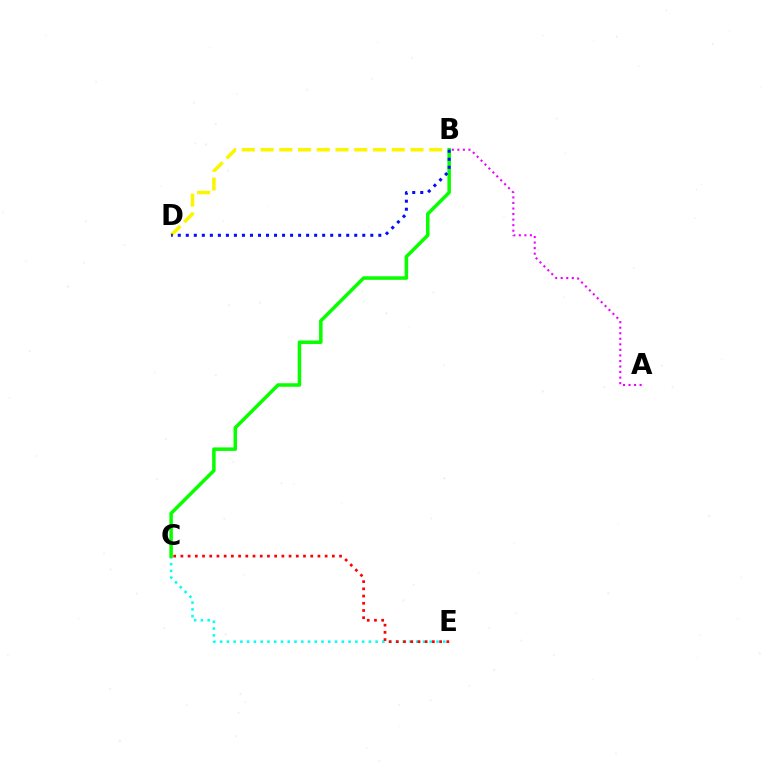{('C', 'E'): [{'color': '#00fff6', 'line_style': 'dotted', 'thickness': 1.84}, {'color': '#ff0000', 'line_style': 'dotted', 'thickness': 1.96}], ('A', 'B'): [{'color': '#ee00ff', 'line_style': 'dotted', 'thickness': 1.51}], ('B', 'D'): [{'color': '#fcf500', 'line_style': 'dashed', 'thickness': 2.55}, {'color': '#0010ff', 'line_style': 'dotted', 'thickness': 2.18}], ('B', 'C'): [{'color': '#08ff00', 'line_style': 'solid', 'thickness': 2.53}]}